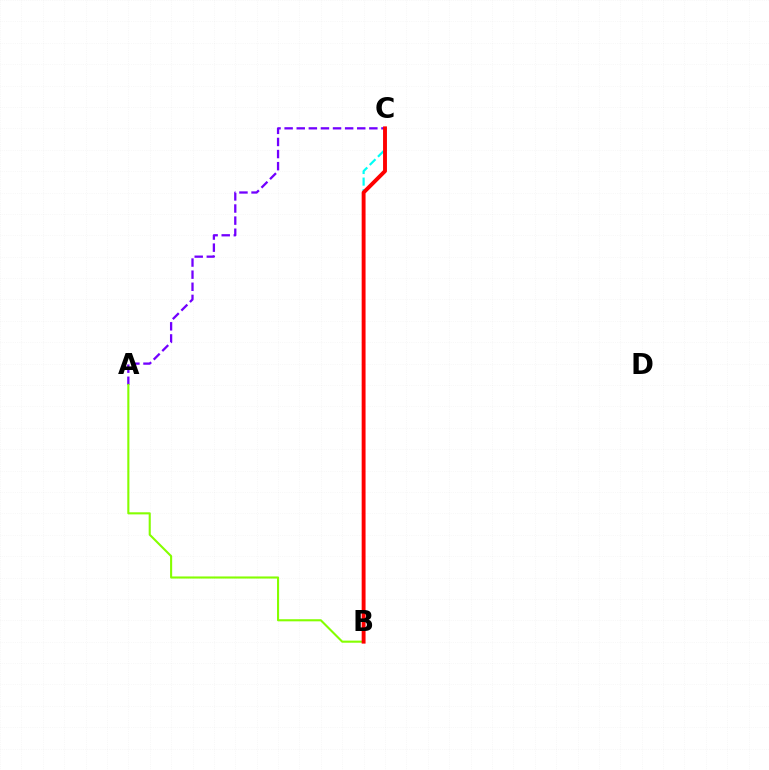{('A', 'C'): [{'color': '#7200ff', 'line_style': 'dashed', 'thickness': 1.64}], ('B', 'C'): [{'color': '#00fff6', 'line_style': 'dashed', 'thickness': 1.58}, {'color': '#ff0000', 'line_style': 'solid', 'thickness': 2.8}], ('A', 'B'): [{'color': '#84ff00', 'line_style': 'solid', 'thickness': 1.51}]}